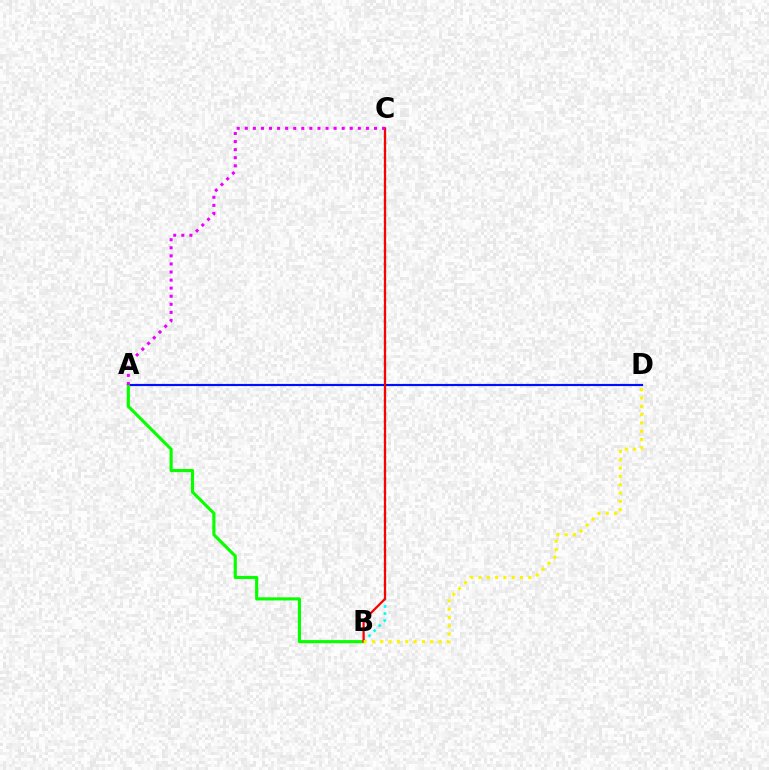{('B', 'C'): [{'color': '#00fff6', 'line_style': 'dotted', 'thickness': 1.93}, {'color': '#ff0000', 'line_style': 'solid', 'thickness': 1.61}], ('A', 'D'): [{'color': '#0010ff', 'line_style': 'solid', 'thickness': 1.56}], ('A', 'B'): [{'color': '#08ff00', 'line_style': 'solid', 'thickness': 2.26}], ('B', 'D'): [{'color': '#fcf500', 'line_style': 'dotted', 'thickness': 2.26}], ('A', 'C'): [{'color': '#ee00ff', 'line_style': 'dotted', 'thickness': 2.19}]}